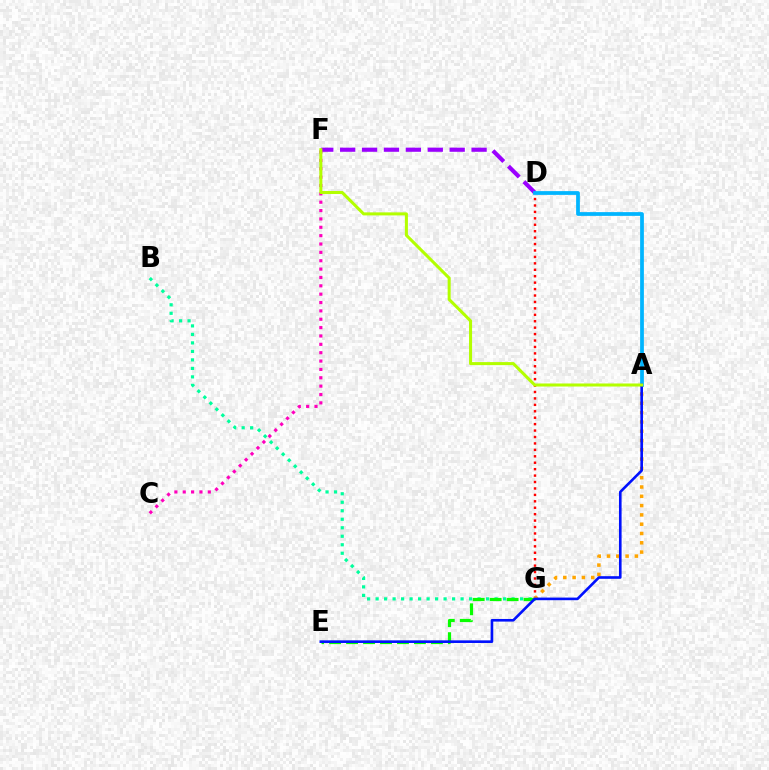{('D', 'F'): [{'color': '#9b00ff', 'line_style': 'dashed', 'thickness': 2.98}], ('D', 'G'): [{'color': '#ff0000', 'line_style': 'dotted', 'thickness': 1.75}], ('A', 'G'): [{'color': '#ffa500', 'line_style': 'dotted', 'thickness': 2.53}], ('C', 'F'): [{'color': '#ff00bd', 'line_style': 'dotted', 'thickness': 2.27}], ('B', 'G'): [{'color': '#00ff9d', 'line_style': 'dotted', 'thickness': 2.31}], ('A', 'D'): [{'color': '#00b5ff', 'line_style': 'solid', 'thickness': 2.7}], ('E', 'G'): [{'color': '#08ff00', 'line_style': 'dashed', 'thickness': 2.3}], ('A', 'E'): [{'color': '#0010ff', 'line_style': 'solid', 'thickness': 1.89}], ('A', 'F'): [{'color': '#b3ff00', 'line_style': 'solid', 'thickness': 2.19}]}